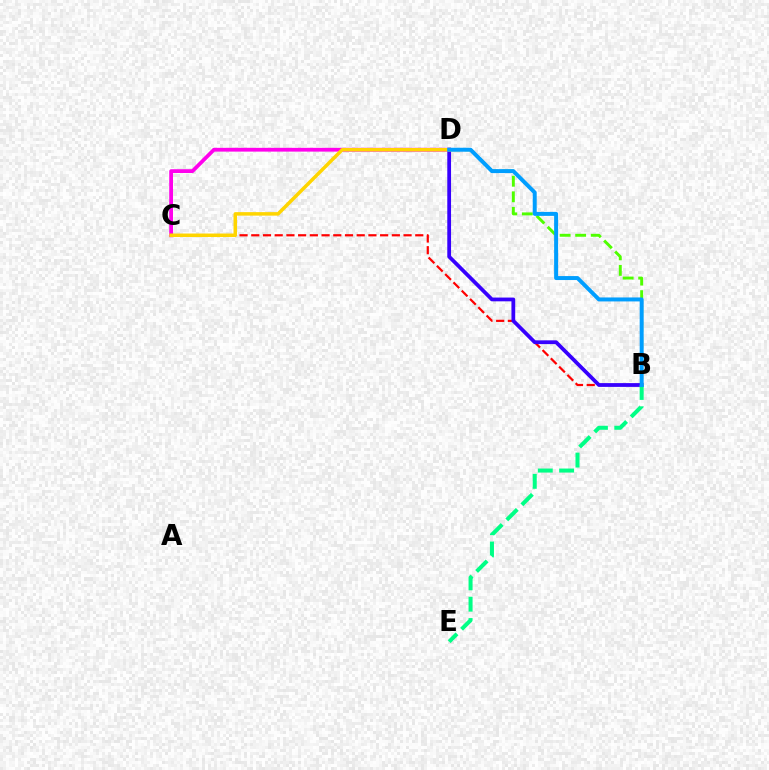{('B', 'C'): [{'color': '#ff0000', 'line_style': 'dashed', 'thickness': 1.59}], ('B', 'D'): [{'color': '#3700ff', 'line_style': 'solid', 'thickness': 2.71}, {'color': '#4fff00', 'line_style': 'dashed', 'thickness': 2.11}, {'color': '#009eff', 'line_style': 'solid', 'thickness': 2.86}], ('C', 'D'): [{'color': '#ff00ed', 'line_style': 'solid', 'thickness': 2.72}, {'color': '#ffd500', 'line_style': 'solid', 'thickness': 2.53}], ('B', 'E'): [{'color': '#00ff86', 'line_style': 'dashed', 'thickness': 2.9}]}